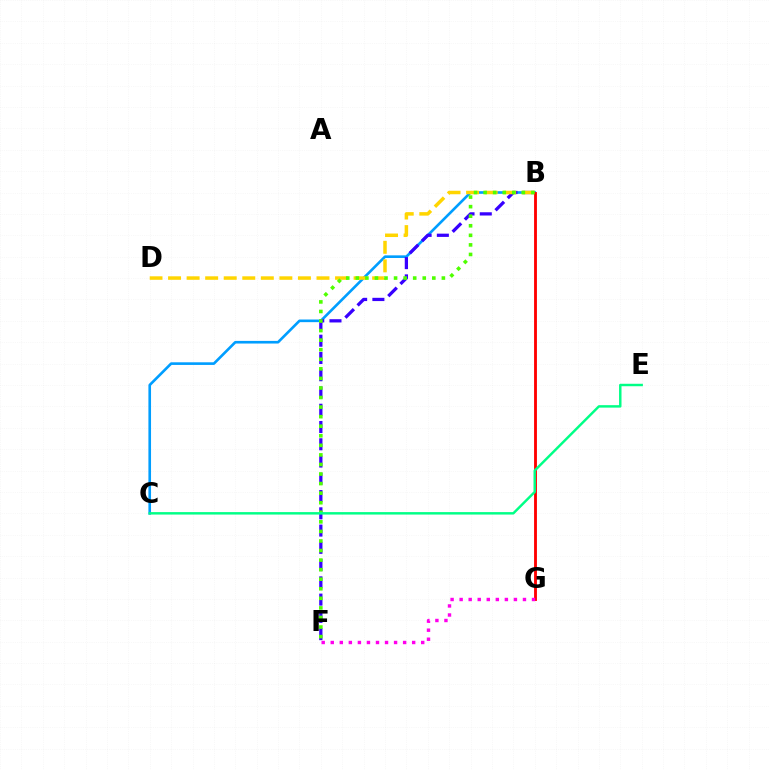{('B', 'C'): [{'color': '#009eff', 'line_style': 'solid', 'thickness': 1.9}], ('B', 'F'): [{'color': '#3700ff', 'line_style': 'dashed', 'thickness': 2.34}, {'color': '#4fff00', 'line_style': 'dotted', 'thickness': 2.6}], ('B', 'D'): [{'color': '#ffd500', 'line_style': 'dashed', 'thickness': 2.52}], ('B', 'G'): [{'color': '#ff0000', 'line_style': 'solid', 'thickness': 2.05}], ('F', 'G'): [{'color': '#ff00ed', 'line_style': 'dotted', 'thickness': 2.46}], ('C', 'E'): [{'color': '#00ff86', 'line_style': 'solid', 'thickness': 1.77}]}